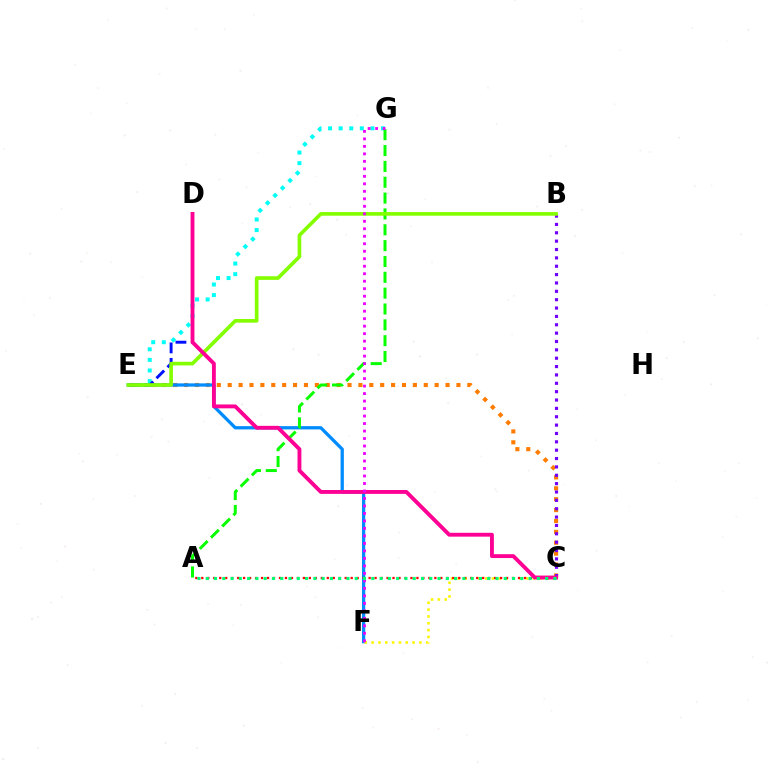{('C', 'E'): [{'color': '#ff7c00', 'line_style': 'dotted', 'thickness': 2.96}], ('E', 'F'): [{'color': '#008cff', 'line_style': 'solid', 'thickness': 2.35}], ('E', 'G'): [{'color': '#00fff6', 'line_style': 'dotted', 'thickness': 2.88}], ('B', 'C'): [{'color': '#7200ff', 'line_style': 'dotted', 'thickness': 2.27}], ('C', 'F'): [{'color': '#fcf500', 'line_style': 'dotted', 'thickness': 1.86}], ('A', 'G'): [{'color': '#08ff00', 'line_style': 'dashed', 'thickness': 2.15}], ('D', 'E'): [{'color': '#0010ff', 'line_style': 'dashed', 'thickness': 2.1}], ('A', 'C'): [{'color': '#ff0000', 'line_style': 'dotted', 'thickness': 1.62}, {'color': '#00ff74', 'line_style': 'dotted', 'thickness': 2.25}], ('B', 'E'): [{'color': '#84ff00', 'line_style': 'solid', 'thickness': 2.63}], ('C', 'D'): [{'color': '#ff0094', 'line_style': 'solid', 'thickness': 2.78}], ('F', 'G'): [{'color': '#ee00ff', 'line_style': 'dotted', 'thickness': 2.04}]}